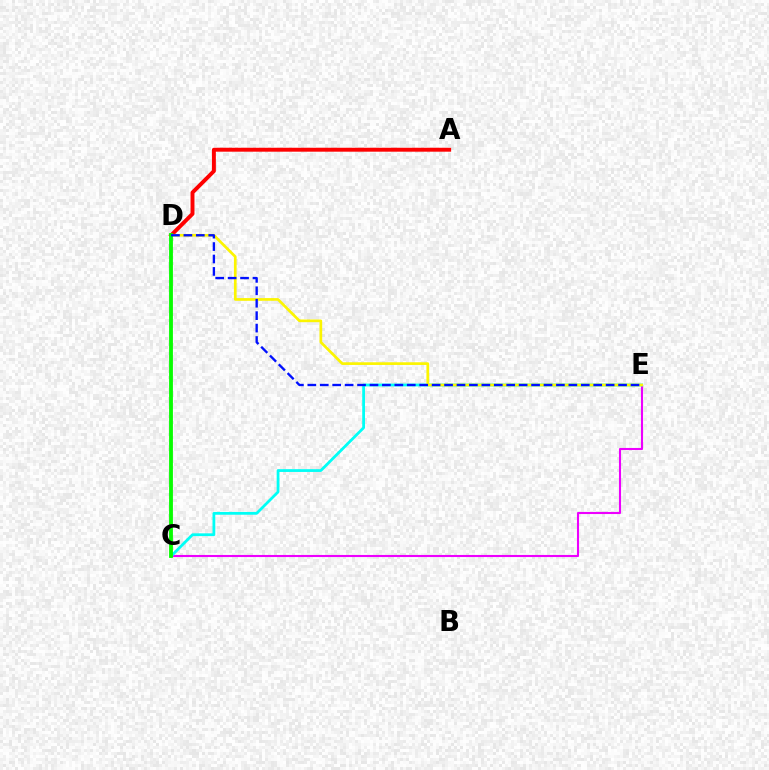{('C', 'E'): [{'color': '#ee00ff', 'line_style': 'solid', 'thickness': 1.51}, {'color': '#00fff6', 'line_style': 'solid', 'thickness': 2.0}], ('A', 'D'): [{'color': '#ff0000', 'line_style': 'solid', 'thickness': 2.83}], ('D', 'E'): [{'color': '#fcf500', 'line_style': 'solid', 'thickness': 1.94}, {'color': '#0010ff', 'line_style': 'dashed', 'thickness': 1.69}], ('C', 'D'): [{'color': '#08ff00', 'line_style': 'solid', 'thickness': 2.76}]}